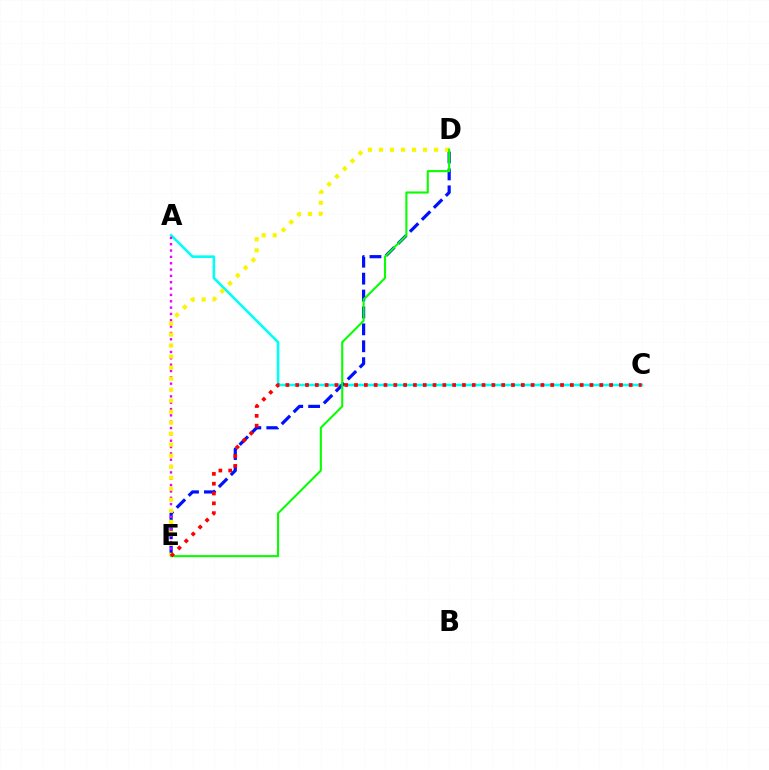{('A', 'C'): [{'color': '#00fff6', 'line_style': 'solid', 'thickness': 1.87}], ('D', 'E'): [{'color': '#0010ff', 'line_style': 'dashed', 'thickness': 2.3}, {'color': '#fcf500', 'line_style': 'dotted', 'thickness': 2.99}, {'color': '#08ff00', 'line_style': 'solid', 'thickness': 1.51}], ('A', 'E'): [{'color': '#ee00ff', 'line_style': 'dotted', 'thickness': 1.72}], ('C', 'E'): [{'color': '#ff0000', 'line_style': 'dotted', 'thickness': 2.67}]}